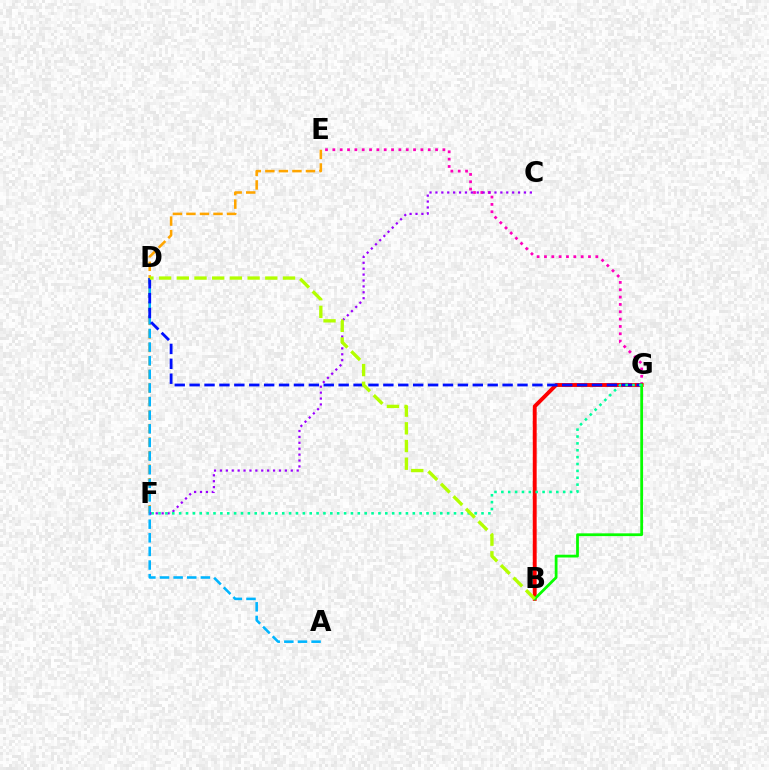{('E', 'F'): [{'color': '#ffa500', 'line_style': 'dashed', 'thickness': 1.84}], ('E', 'G'): [{'color': '#ff00bd', 'line_style': 'dotted', 'thickness': 1.99}], ('B', 'G'): [{'color': '#ff0000', 'line_style': 'solid', 'thickness': 2.8}, {'color': '#08ff00', 'line_style': 'solid', 'thickness': 1.99}], ('A', 'D'): [{'color': '#00b5ff', 'line_style': 'dashed', 'thickness': 1.85}], ('C', 'F'): [{'color': '#9b00ff', 'line_style': 'dotted', 'thickness': 1.6}], ('D', 'G'): [{'color': '#0010ff', 'line_style': 'dashed', 'thickness': 2.02}], ('F', 'G'): [{'color': '#00ff9d', 'line_style': 'dotted', 'thickness': 1.87}], ('B', 'D'): [{'color': '#b3ff00', 'line_style': 'dashed', 'thickness': 2.4}]}